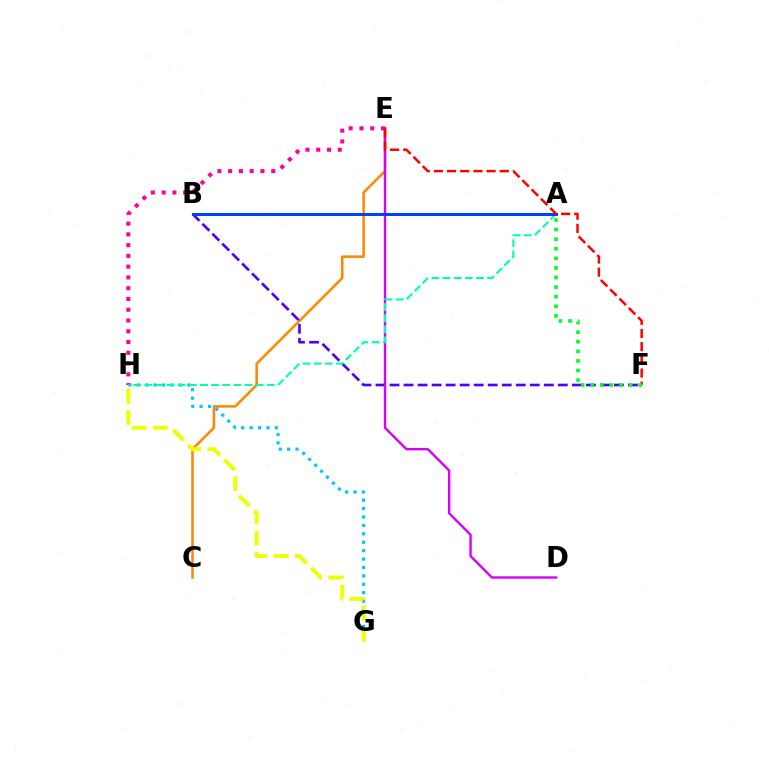{('C', 'E'): [{'color': '#ff8800', 'line_style': 'solid', 'thickness': 1.83}], ('B', 'F'): [{'color': '#4f00ff', 'line_style': 'dashed', 'thickness': 1.91}], ('G', 'H'): [{'color': '#00c7ff', 'line_style': 'dotted', 'thickness': 2.29}, {'color': '#eeff00', 'line_style': 'dashed', 'thickness': 2.87}], ('E', 'H'): [{'color': '#ff00a0', 'line_style': 'dotted', 'thickness': 2.93}], ('D', 'E'): [{'color': '#d600ff', 'line_style': 'solid', 'thickness': 1.73}], ('A', 'B'): [{'color': '#66ff00', 'line_style': 'dotted', 'thickness': 1.61}, {'color': '#003fff', 'line_style': 'solid', 'thickness': 2.14}], ('A', 'H'): [{'color': '#00ffaf', 'line_style': 'dashed', 'thickness': 1.51}], ('E', 'F'): [{'color': '#ff0000', 'line_style': 'dashed', 'thickness': 1.79}], ('A', 'F'): [{'color': '#00ff27', 'line_style': 'dotted', 'thickness': 2.6}]}